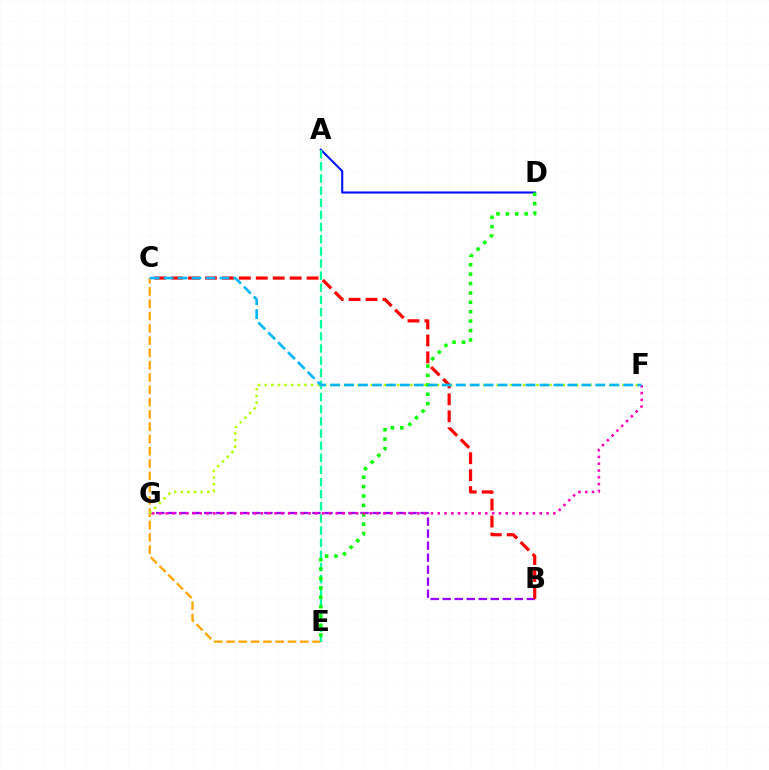{('B', 'G'): [{'color': '#9b00ff', 'line_style': 'dashed', 'thickness': 1.63}], ('C', 'E'): [{'color': '#ffa500', 'line_style': 'dashed', 'thickness': 1.67}], ('A', 'D'): [{'color': '#0010ff', 'line_style': 'solid', 'thickness': 1.51}], ('A', 'E'): [{'color': '#00ff9d', 'line_style': 'dashed', 'thickness': 1.65}], ('D', 'E'): [{'color': '#08ff00', 'line_style': 'dotted', 'thickness': 2.55}], ('B', 'C'): [{'color': '#ff0000', 'line_style': 'dashed', 'thickness': 2.3}], ('F', 'G'): [{'color': '#ff00bd', 'line_style': 'dotted', 'thickness': 1.85}, {'color': '#b3ff00', 'line_style': 'dotted', 'thickness': 1.8}], ('C', 'F'): [{'color': '#00b5ff', 'line_style': 'dashed', 'thickness': 1.9}]}